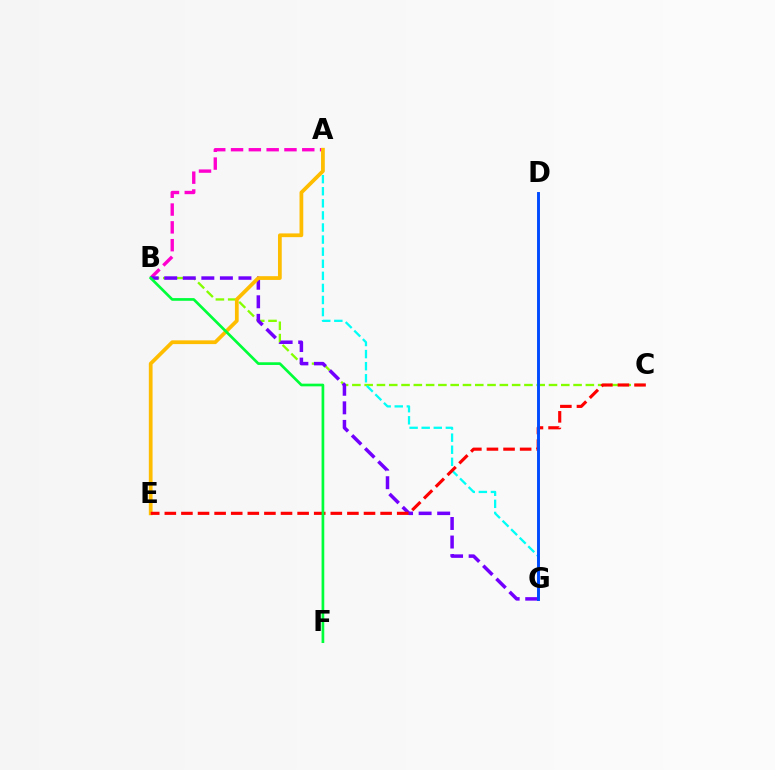{('A', 'B'): [{'color': '#ff00cf', 'line_style': 'dashed', 'thickness': 2.42}], ('B', 'C'): [{'color': '#84ff00', 'line_style': 'dashed', 'thickness': 1.67}], ('A', 'G'): [{'color': '#00fff6', 'line_style': 'dashed', 'thickness': 1.64}], ('B', 'G'): [{'color': '#7200ff', 'line_style': 'dashed', 'thickness': 2.52}], ('A', 'E'): [{'color': '#ffbd00', 'line_style': 'solid', 'thickness': 2.7}], ('C', 'E'): [{'color': '#ff0000', 'line_style': 'dashed', 'thickness': 2.25}], ('D', 'G'): [{'color': '#004bff', 'line_style': 'solid', 'thickness': 2.1}], ('B', 'F'): [{'color': '#00ff39', 'line_style': 'solid', 'thickness': 1.94}]}